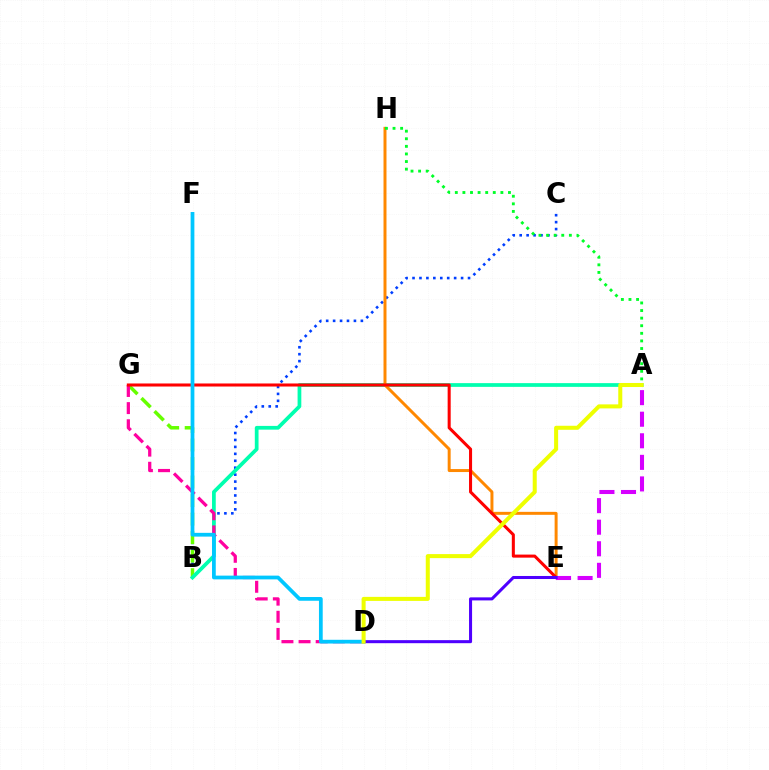{('B', 'C'): [{'color': '#003fff', 'line_style': 'dotted', 'thickness': 1.88}], ('B', 'G'): [{'color': '#66ff00', 'line_style': 'dashed', 'thickness': 2.52}], ('A', 'B'): [{'color': '#00ffaf', 'line_style': 'solid', 'thickness': 2.69}], ('E', 'H'): [{'color': '#ff8800', 'line_style': 'solid', 'thickness': 2.14}], ('D', 'G'): [{'color': '#ff00a0', 'line_style': 'dashed', 'thickness': 2.33}], ('E', 'G'): [{'color': '#ff0000', 'line_style': 'solid', 'thickness': 2.19}], ('A', 'E'): [{'color': '#d600ff', 'line_style': 'dashed', 'thickness': 2.93}], ('D', 'F'): [{'color': '#00c7ff', 'line_style': 'solid', 'thickness': 2.7}], ('D', 'E'): [{'color': '#4f00ff', 'line_style': 'solid', 'thickness': 2.19}], ('A', 'H'): [{'color': '#00ff27', 'line_style': 'dotted', 'thickness': 2.06}], ('A', 'D'): [{'color': '#eeff00', 'line_style': 'solid', 'thickness': 2.9}]}